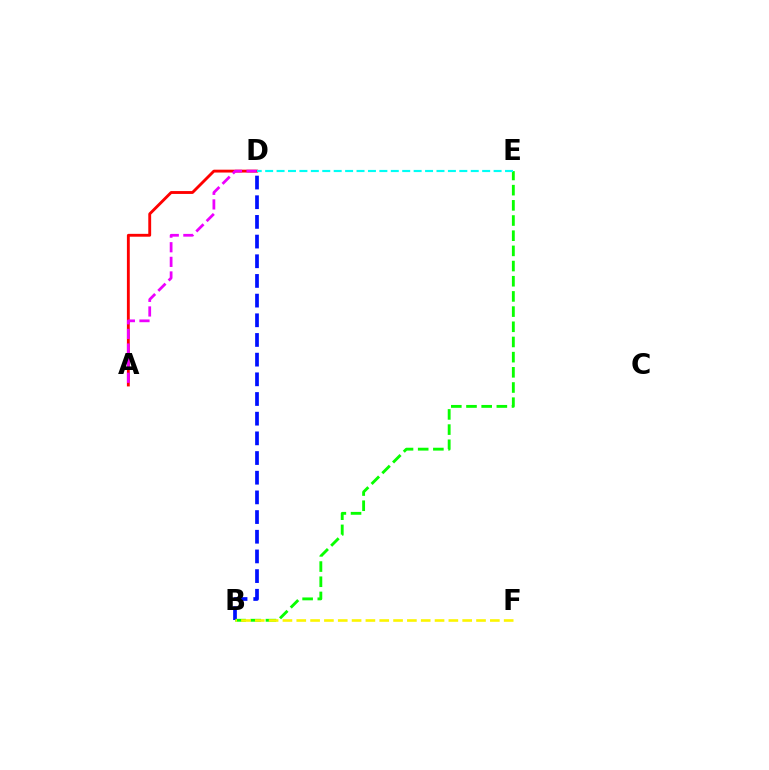{('B', 'D'): [{'color': '#0010ff', 'line_style': 'dashed', 'thickness': 2.67}], ('A', 'D'): [{'color': '#ff0000', 'line_style': 'solid', 'thickness': 2.06}, {'color': '#ee00ff', 'line_style': 'dashed', 'thickness': 1.99}], ('B', 'E'): [{'color': '#08ff00', 'line_style': 'dashed', 'thickness': 2.06}], ('D', 'E'): [{'color': '#00fff6', 'line_style': 'dashed', 'thickness': 1.55}], ('B', 'F'): [{'color': '#fcf500', 'line_style': 'dashed', 'thickness': 1.88}]}